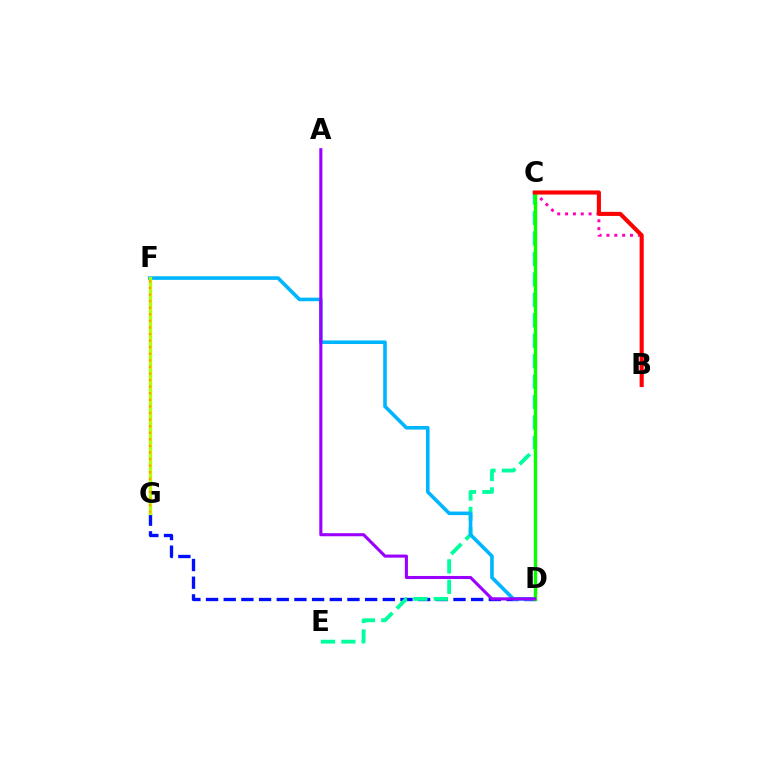{('B', 'C'): [{'color': '#ff00bd', 'line_style': 'dotted', 'thickness': 2.13}, {'color': '#ff0000', 'line_style': 'solid', 'thickness': 2.95}], ('D', 'G'): [{'color': '#0010ff', 'line_style': 'dashed', 'thickness': 2.4}], ('C', 'E'): [{'color': '#00ff9d', 'line_style': 'dashed', 'thickness': 2.78}], ('D', 'F'): [{'color': '#00b5ff', 'line_style': 'solid', 'thickness': 2.59}], ('F', 'G'): [{'color': '#b3ff00', 'line_style': 'solid', 'thickness': 2.37}, {'color': '#ffa500', 'line_style': 'dotted', 'thickness': 1.79}], ('C', 'D'): [{'color': '#08ff00', 'line_style': 'solid', 'thickness': 2.45}], ('A', 'D'): [{'color': '#9b00ff', 'line_style': 'solid', 'thickness': 2.22}]}